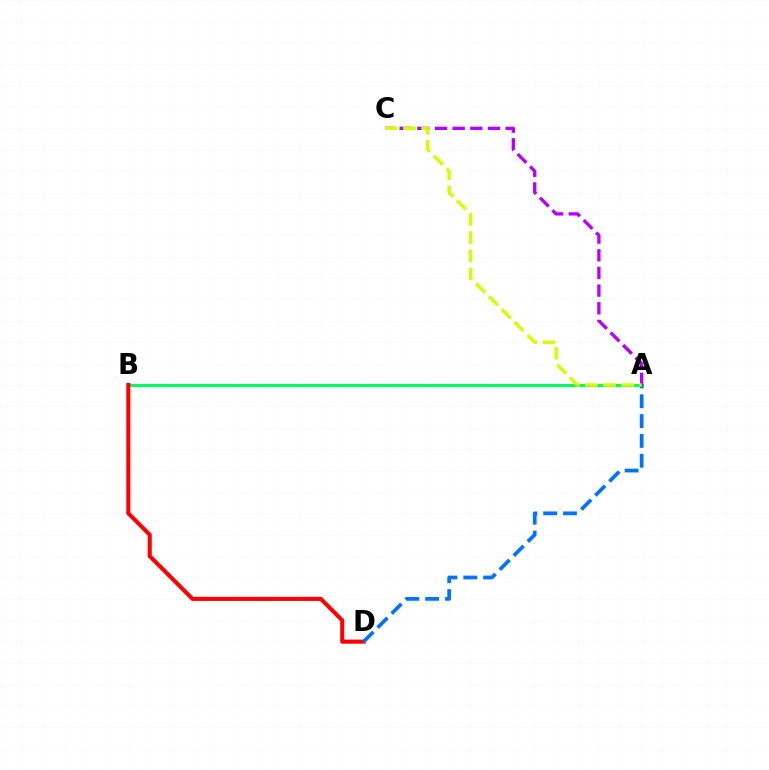{('A', 'B'): [{'color': '#00ff5c', 'line_style': 'solid', 'thickness': 2.2}], ('B', 'D'): [{'color': '#ff0000', 'line_style': 'solid', 'thickness': 2.93}], ('A', 'C'): [{'color': '#b900ff', 'line_style': 'dashed', 'thickness': 2.4}, {'color': '#d1ff00', 'line_style': 'dashed', 'thickness': 2.47}], ('A', 'D'): [{'color': '#0074ff', 'line_style': 'dashed', 'thickness': 2.69}]}